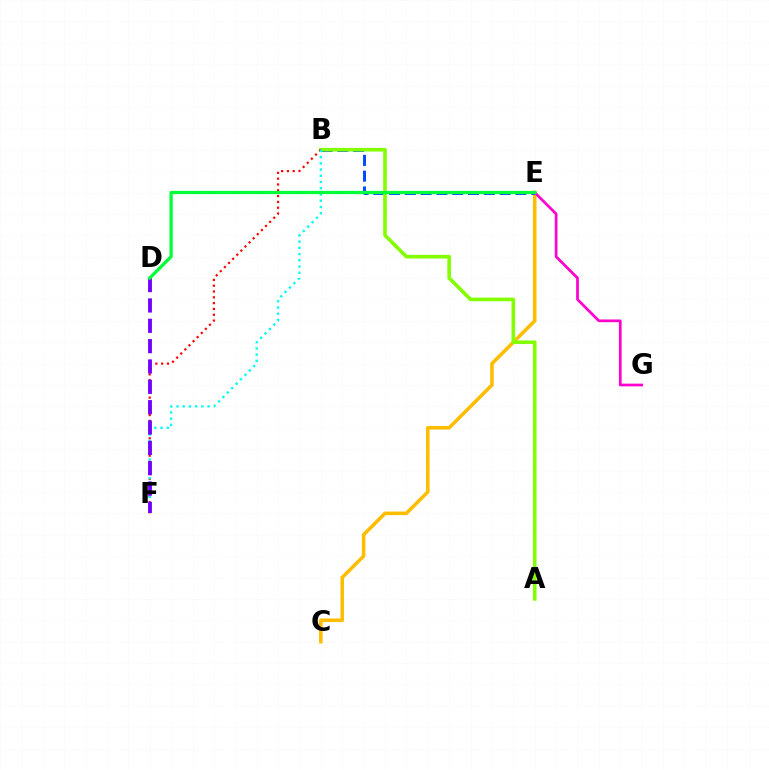{('C', 'E'): [{'color': '#ffbd00', 'line_style': 'solid', 'thickness': 2.57}], ('B', 'E'): [{'color': '#004bff', 'line_style': 'dashed', 'thickness': 2.15}], ('A', 'B'): [{'color': '#84ff00', 'line_style': 'solid', 'thickness': 2.62}], ('E', 'G'): [{'color': '#ff00cf', 'line_style': 'solid', 'thickness': 1.95}], ('B', 'F'): [{'color': '#ff0000', 'line_style': 'dotted', 'thickness': 1.58}, {'color': '#00fff6', 'line_style': 'dotted', 'thickness': 1.69}], ('D', 'F'): [{'color': '#7200ff', 'line_style': 'dashed', 'thickness': 2.76}], ('D', 'E'): [{'color': '#00ff39', 'line_style': 'solid', 'thickness': 2.36}]}